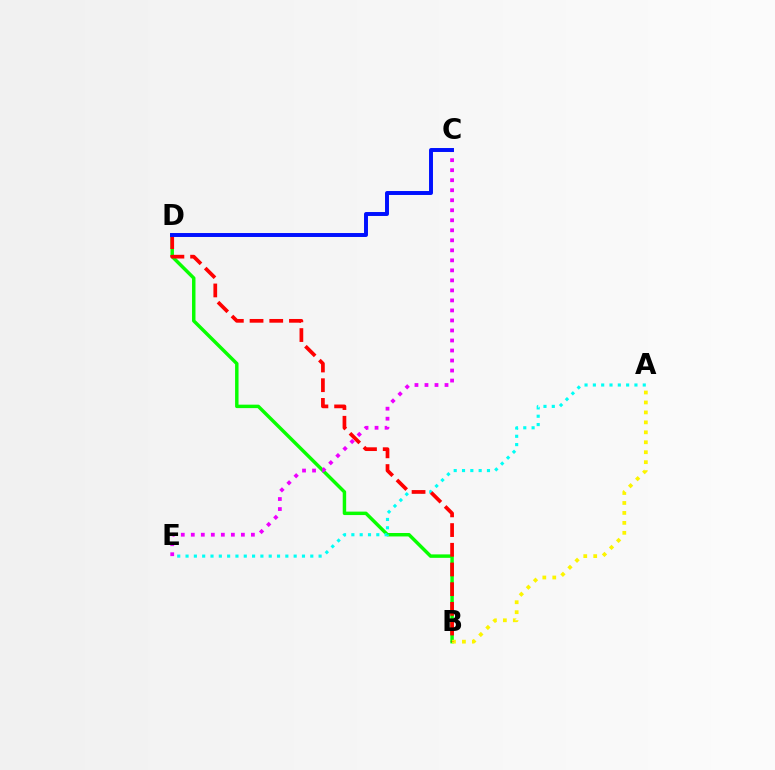{('B', 'D'): [{'color': '#08ff00', 'line_style': 'solid', 'thickness': 2.48}, {'color': '#ff0000', 'line_style': 'dashed', 'thickness': 2.68}], ('A', 'B'): [{'color': '#fcf500', 'line_style': 'dotted', 'thickness': 2.7}], ('A', 'E'): [{'color': '#00fff6', 'line_style': 'dotted', 'thickness': 2.26}], ('C', 'E'): [{'color': '#ee00ff', 'line_style': 'dotted', 'thickness': 2.72}], ('C', 'D'): [{'color': '#0010ff', 'line_style': 'solid', 'thickness': 2.84}]}